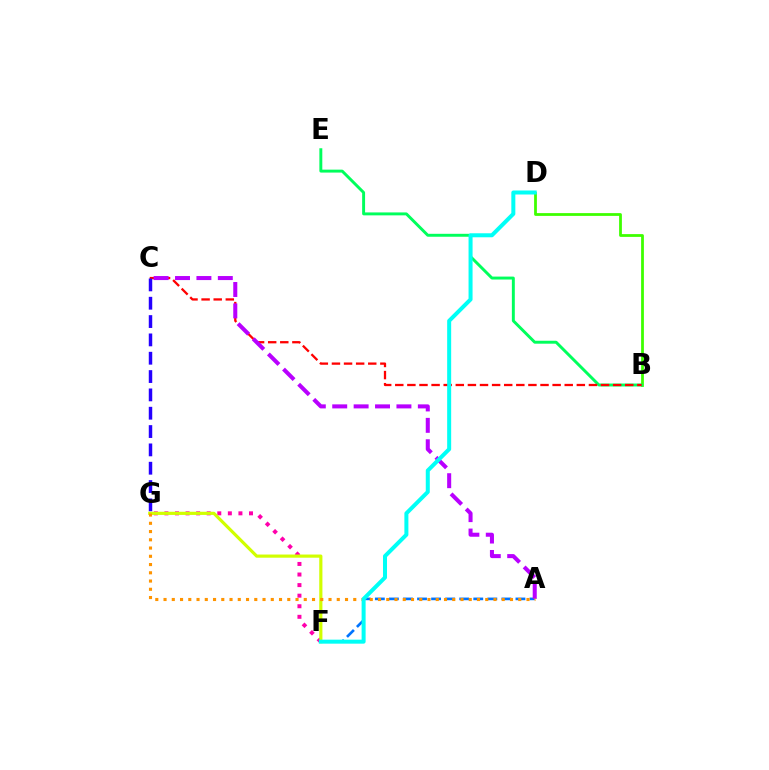{('B', 'D'): [{'color': '#3dff00', 'line_style': 'solid', 'thickness': 1.99}], ('A', 'F'): [{'color': '#0074ff', 'line_style': 'dashed', 'thickness': 1.91}], ('B', 'E'): [{'color': '#00ff5c', 'line_style': 'solid', 'thickness': 2.11}], ('B', 'C'): [{'color': '#ff0000', 'line_style': 'dashed', 'thickness': 1.64}], ('C', 'G'): [{'color': '#2500ff', 'line_style': 'dashed', 'thickness': 2.49}], ('A', 'C'): [{'color': '#b900ff', 'line_style': 'dashed', 'thickness': 2.91}], ('F', 'G'): [{'color': '#ff00ac', 'line_style': 'dotted', 'thickness': 2.87}, {'color': '#d1ff00', 'line_style': 'solid', 'thickness': 2.28}], ('A', 'G'): [{'color': '#ff9400', 'line_style': 'dotted', 'thickness': 2.24}], ('D', 'F'): [{'color': '#00fff6', 'line_style': 'solid', 'thickness': 2.88}]}